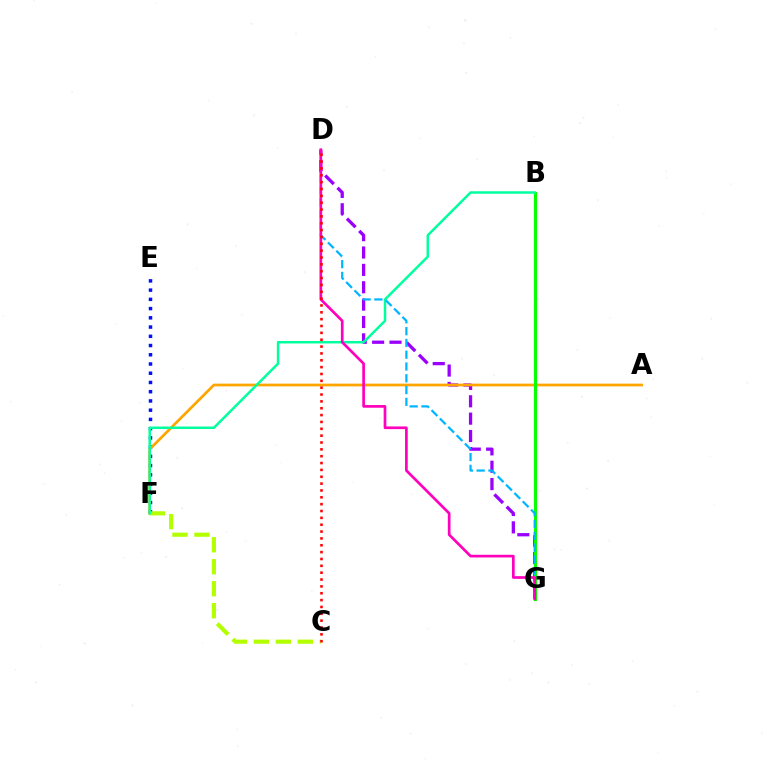{('E', 'F'): [{'color': '#0010ff', 'line_style': 'dotted', 'thickness': 2.51}], ('D', 'G'): [{'color': '#9b00ff', 'line_style': 'dashed', 'thickness': 2.36}, {'color': '#00b5ff', 'line_style': 'dashed', 'thickness': 1.6}, {'color': '#ff00bd', 'line_style': 'solid', 'thickness': 1.94}], ('A', 'F'): [{'color': '#ffa500', 'line_style': 'solid', 'thickness': 1.95}], ('C', 'F'): [{'color': '#b3ff00', 'line_style': 'dashed', 'thickness': 2.99}], ('B', 'G'): [{'color': '#08ff00', 'line_style': 'solid', 'thickness': 2.25}], ('B', 'F'): [{'color': '#00ff9d', 'line_style': 'solid', 'thickness': 1.79}], ('C', 'D'): [{'color': '#ff0000', 'line_style': 'dotted', 'thickness': 1.86}]}